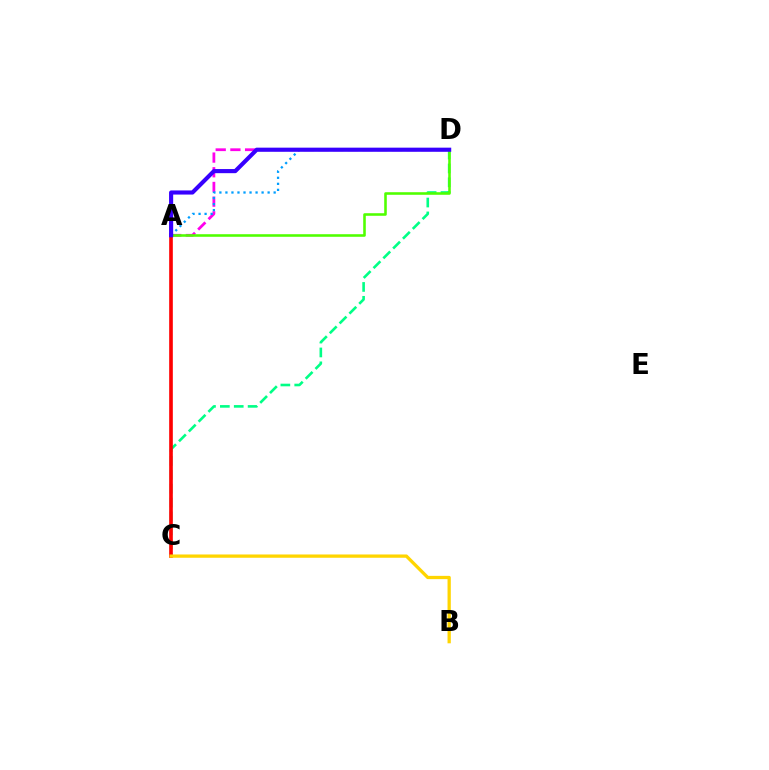{('C', 'D'): [{'color': '#00ff86', 'line_style': 'dashed', 'thickness': 1.88}], ('A', 'D'): [{'color': '#ff00ed', 'line_style': 'dashed', 'thickness': 2.0}, {'color': '#4fff00', 'line_style': 'solid', 'thickness': 1.86}, {'color': '#009eff', 'line_style': 'dotted', 'thickness': 1.64}, {'color': '#3700ff', 'line_style': 'solid', 'thickness': 2.97}], ('A', 'C'): [{'color': '#ff0000', 'line_style': 'solid', 'thickness': 2.62}], ('B', 'C'): [{'color': '#ffd500', 'line_style': 'solid', 'thickness': 2.36}]}